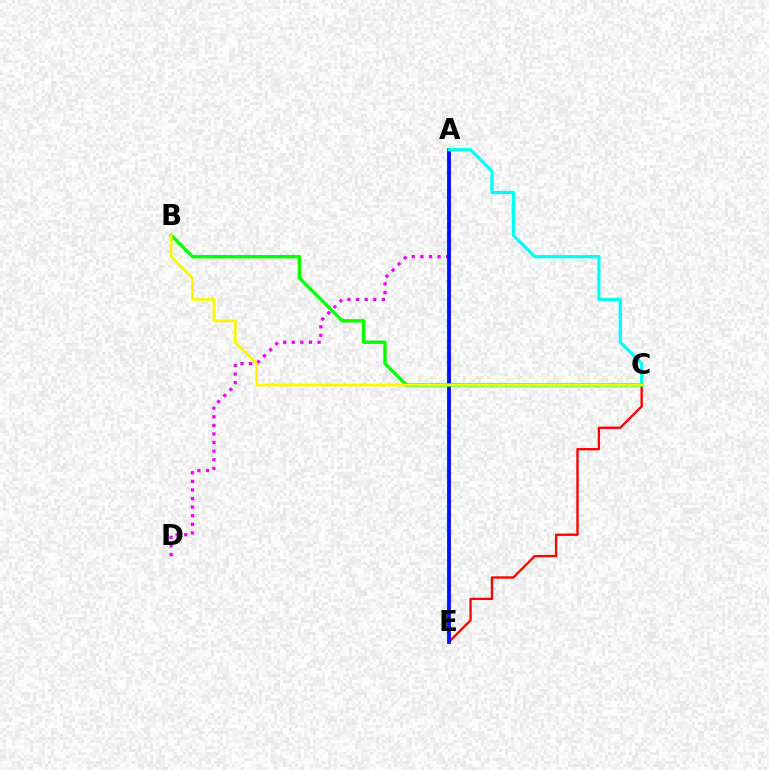{('C', 'E'): [{'color': '#ff0000', 'line_style': 'solid', 'thickness': 1.69}], ('A', 'D'): [{'color': '#ee00ff', 'line_style': 'dotted', 'thickness': 2.34}], ('A', 'E'): [{'color': '#0010ff', 'line_style': 'solid', 'thickness': 2.76}], ('A', 'C'): [{'color': '#00fff6', 'line_style': 'solid', 'thickness': 2.3}], ('B', 'C'): [{'color': '#08ff00', 'line_style': 'solid', 'thickness': 2.45}, {'color': '#fcf500', 'line_style': 'solid', 'thickness': 1.92}]}